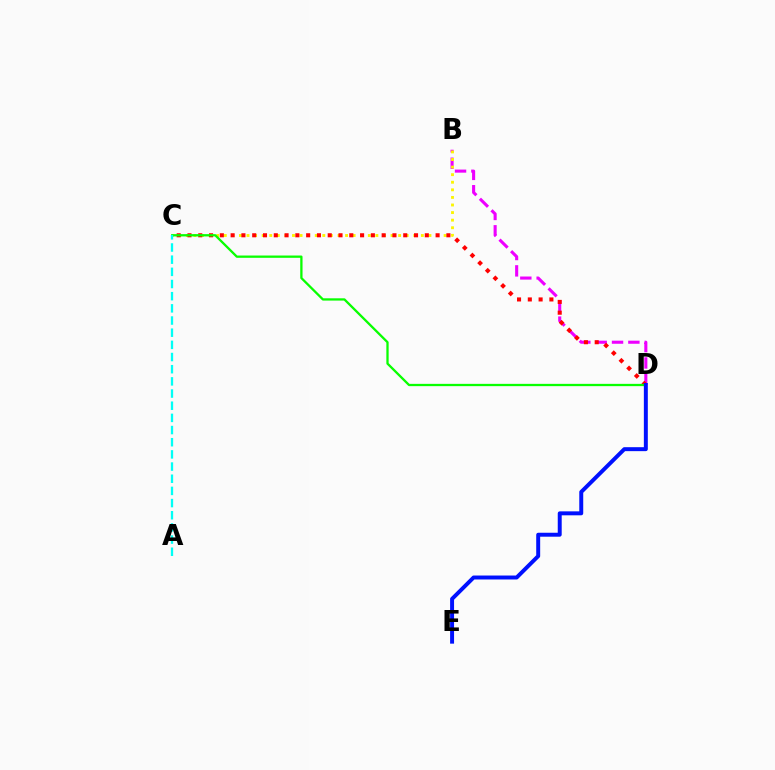{('B', 'D'): [{'color': '#ee00ff', 'line_style': 'dashed', 'thickness': 2.22}], ('B', 'C'): [{'color': '#fcf500', 'line_style': 'dotted', 'thickness': 2.06}], ('C', 'D'): [{'color': '#ff0000', 'line_style': 'dotted', 'thickness': 2.93}, {'color': '#08ff00', 'line_style': 'solid', 'thickness': 1.65}], ('D', 'E'): [{'color': '#0010ff', 'line_style': 'solid', 'thickness': 2.85}], ('A', 'C'): [{'color': '#00fff6', 'line_style': 'dashed', 'thickness': 1.65}]}